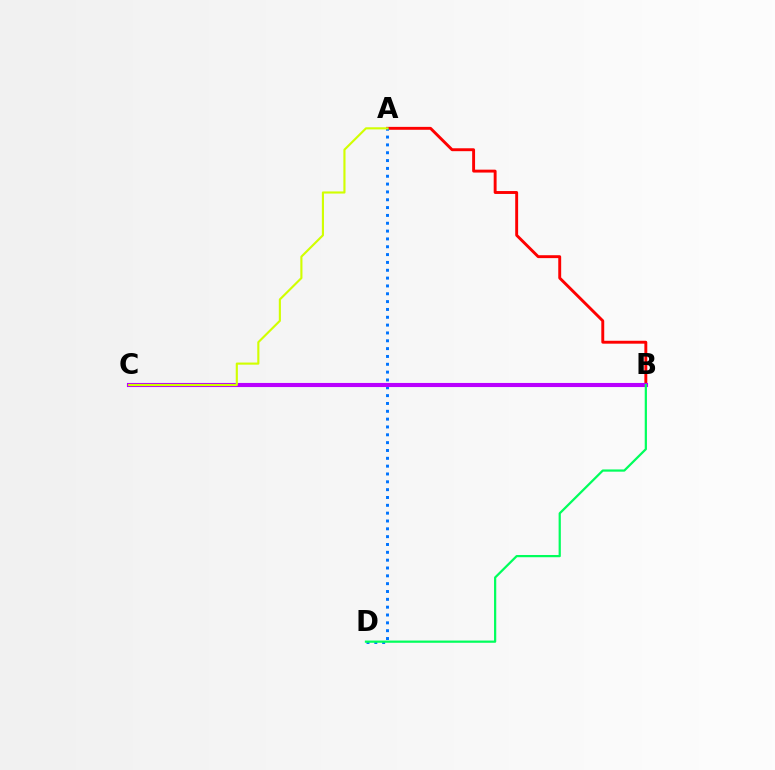{('A', 'B'): [{'color': '#ff0000', 'line_style': 'solid', 'thickness': 2.09}], ('A', 'D'): [{'color': '#0074ff', 'line_style': 'dotted', 'thickness': 2.13}], ('B', 'C'): [{'color': '#b900ff', 'line_style': 'solid', 'thickness': 2.95}], ('A', 'C'): [{'color': '#d1ff00', 'line_style': 'solid', 'thickness': 1.54}], ('B', 'D'): [{'color': '#00ff5c', 'line_style': 'solid', 'thickness': 1.6}]}